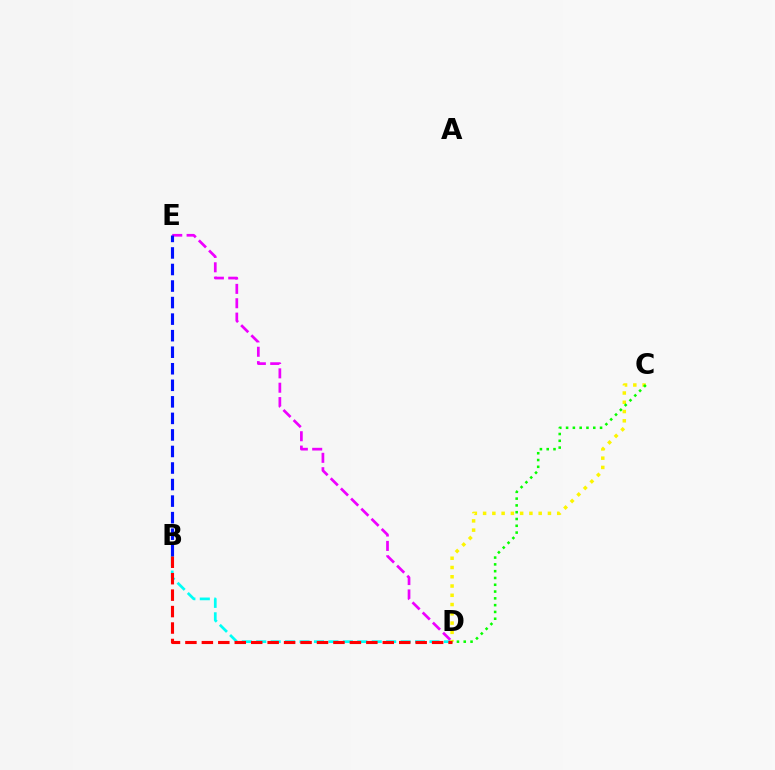{('B', 'D'): [{'color': '#00fff6', 'line_style': 'dashed', 'thickness': 1.96}, {'color': '#ff0000', 'line_style': 'dashed', 'thickness': 2.23}], ('C', 'D'): [{'color': '#fcf500', 'line_style': 'dotted', 'thickness': 2.52}, {'color': '#08ff00', 'line_style': 'dotted', 'thickness': 1.85}], ('D', 'E'): [{'color': '#ee00ff', 'line_style': 'dashed', 'thickness': 1.95}], ('B', 'E'): [{'color': '#0010ff', 'line_style': 'dashed', 'thickness': 2.25}]}